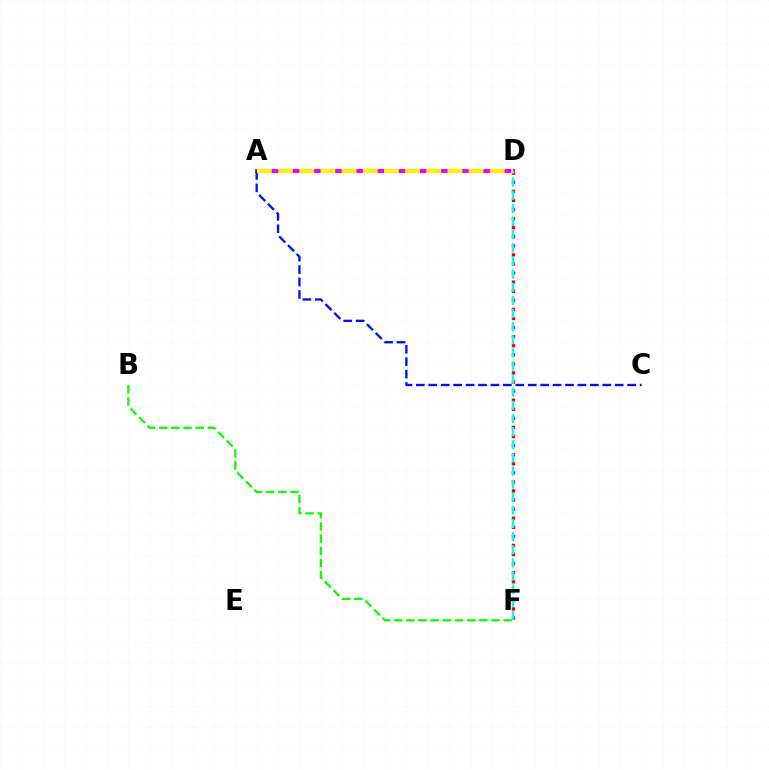{('A', 'D'): [{'color': '#ee00ff', 'line_style': 'solid', 'thickness': 2.96}, {'color': '#fcf500', 'line_style': 'dashed', 'thickness': 2.88}], ('D', 'F'): [{'color': '#ff0000', 'line_style': 'dotted', 'thickness': 2.47}, {'color': '#00fff6', 'line_style': 'dashed', 'thickness': 1.78}], ('A', 'C'): [{'color': '#0010ff', 'line_style': 'dashed', 'thickness': 1.69}], ('B', 'F'): [{'color': '#08ff00', 'line_style': 'dashed', 'thickness': 1.65}]}